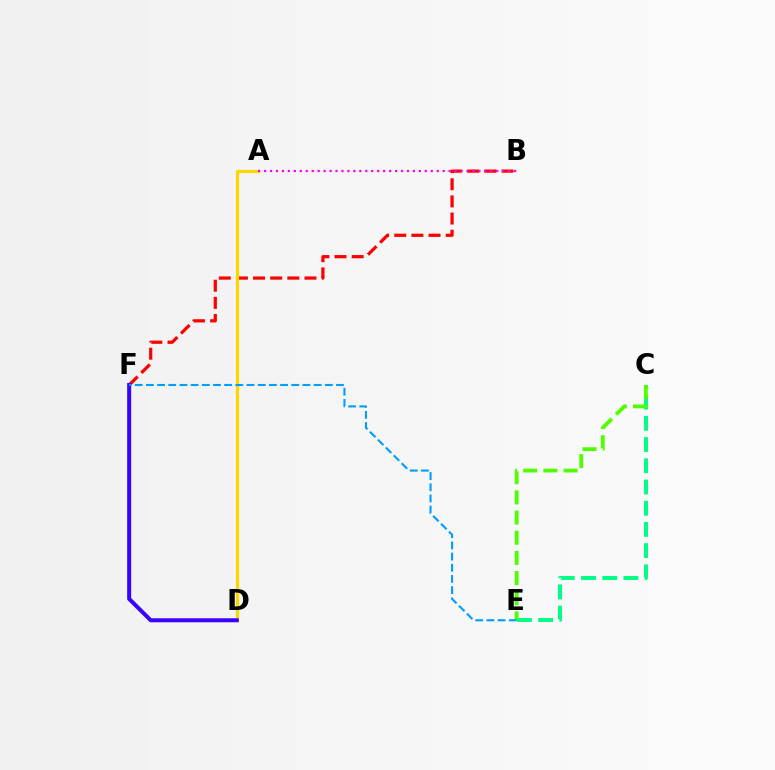{('B', 'F'): [{'color': '#ff0000', 'line_style': 'dashed', 'thickness': 2.33}], ('A', 'D'): [{'color': '#ffd500', 'line_style': 'solid', 'thickness': 2.3}], ('C', 'E'): [{'color': '#00ff86', 'line_style': 'dashed', 'thickness': 2.88}, {'color': '#4fff00', 'line_style': 'dashed', 'thickness': 2.74}], ('D', 'F'): [{'color': '#3700ff', 'line_style': 'solid', 'thickness': 2.87}], ('E', 'F'): [{'color': '#009eff', 'line_style': 'dashed', 'thickness': 1.52}], ('A', 'B'): [{'color': '#ff00ed', 'line_style': 'dotted', 'thickness': 1.62}]}